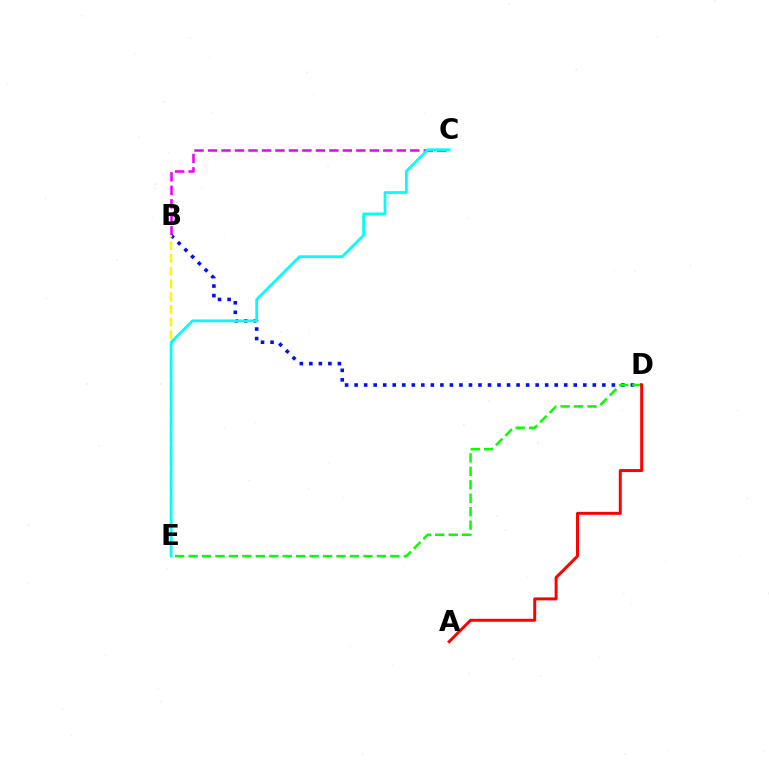{('B', 'C'): [{'color': '#ee00ff', 'line_style': 'dashed', 'thickness': 1.83}], ('B', 'D'): [{'color': '#0010ff', 'line_style': 'dotted', 'thickness': 2.59}], ('B', 'E'): [{'color': '#fcf500', 'line_style': 'dashed', 'thickness': 1.73}], ('C', 'E'): [{'color': '#00fff6', 'line_style': 'solid', 'thickness': 1.99}], ('D', 'E'): [{'color': '#08ff00', 'line_style': 'dashed', 'thickness': 1.83}], ('A', 'D'): [{'color': '#ff0000', 'line_style': 'solid', 'thickness': 2.14}]}